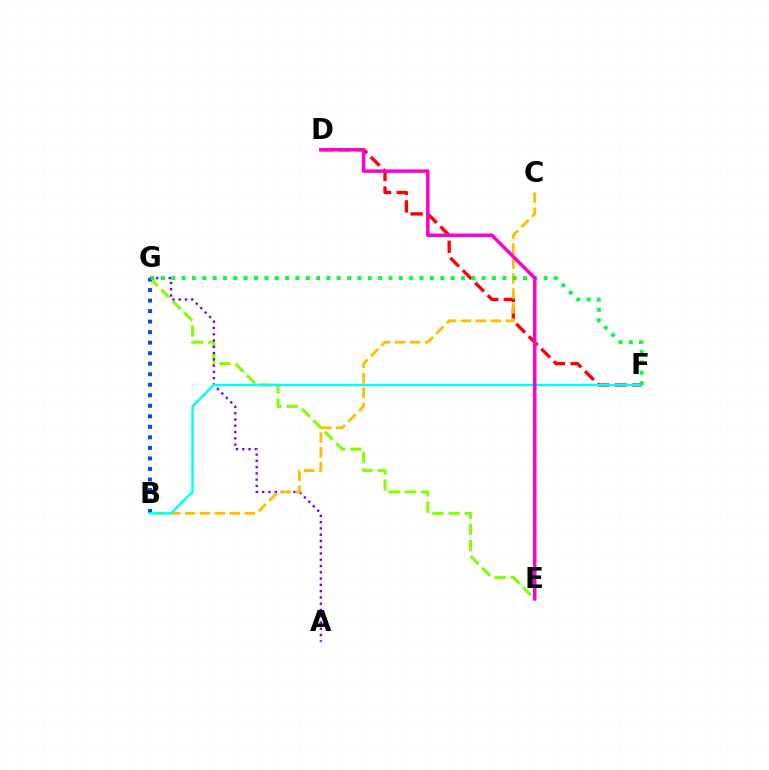{('E', 'G'): [{'color': '#84ff00', 'line_style': 'dashed', 'thickness': 2.21}], ('A', 'G'): [{'color': '#7200ff', 'line_style': 'dotted', 'thickness': 1.7}], ('D', 'F'): [{'color': '#ff0000', 'line_style': 'dashed', 'thickness': 2.4}], ('B', 'G'): [{'color': '#004bff', 'line_style': 'dotted', 'thickness': 2.86}], ('B', 'C'): [{'color': '#ffbd00', 'line_style': 'dashed', 'thickness': 2.03}], ('B', 'F'): [{'color': '#00fff6', 'line_style': 'solid', 'thickness': 1.74}], ('F', 'G'): [{'color': '#00ff39', 'line_style': 'dotted', 'thickness': 2.81}], ('D', 'E'): [{'color': '#ff00cf', 'line_style': 'solid', 'thickness': 2.53}]}